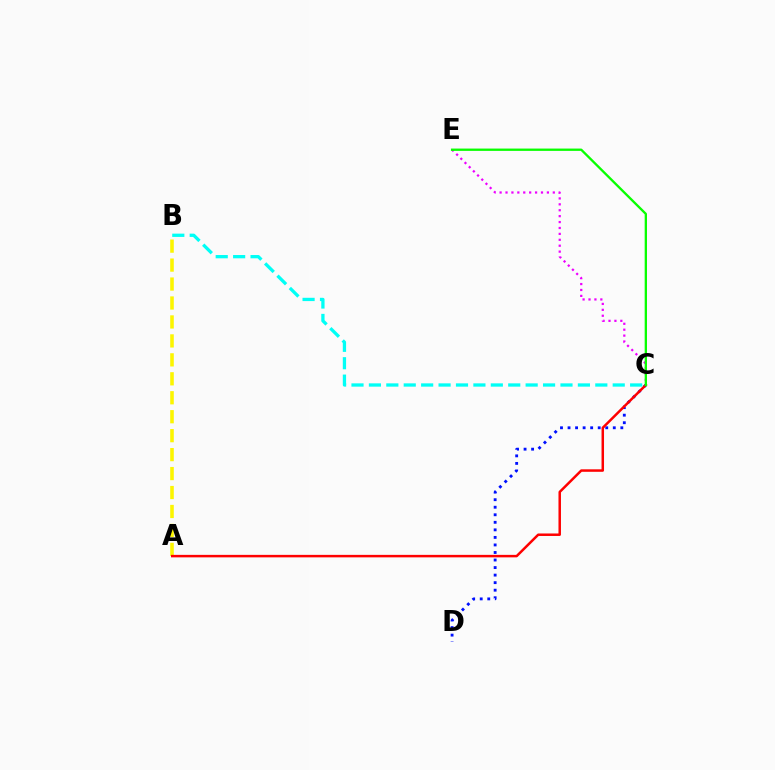{('C', 'E'): [{'color': '#ee00ff', 'line_style': 'dotted', 'thickness': 1.61}, {'color': '#08ff00', 'line_style': 'solid', 'thickness': 1.67}], ('C', 'D'): [{'color': '#0010ff', 'line_style': 'dotted', 'thickness': 2.05}], ('A', 'B'): [{'color': '#fcf500', 'line_style': 'dashed', 'thickness': 2.57}], ('A', 'C'): [{'color': '#ff0000', 'line_style': 'solid', 'thickness': 1.79}], ('B', 'C'): [{'color': '#00fff6', 'line_style': 'dashed', 'thickness': 2.37}]}